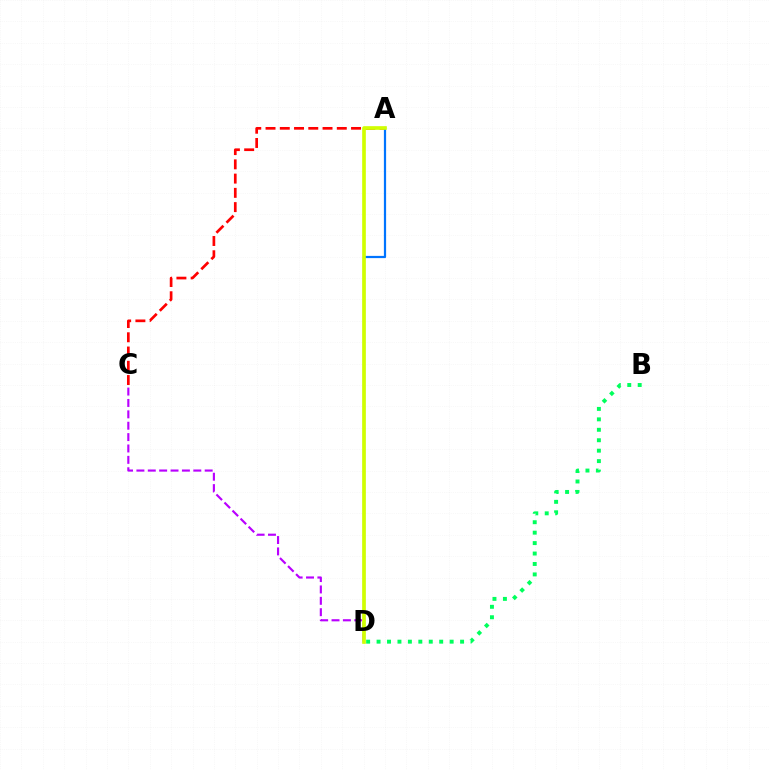{('B', 'D'): [{'color': '#00ff5c', 'line_style': 'dotted', 'thickness': 2.84}], ('A', 'C'): [{'color': '#ff0000', 'line_style': 'dashed', 'thickness': 1.94}], ('A', 'D'): [{'color': '#0074ff', 'line_style': 'solid', 'thickness': 1.6}, {'color': '#d1ff00', 'line_style': 'solid', 'thickness': 2.63}], ('C', 'D'): [{'color': '#b900ff', 'line_style': 'dashed', 'thickness': 1.55}]}